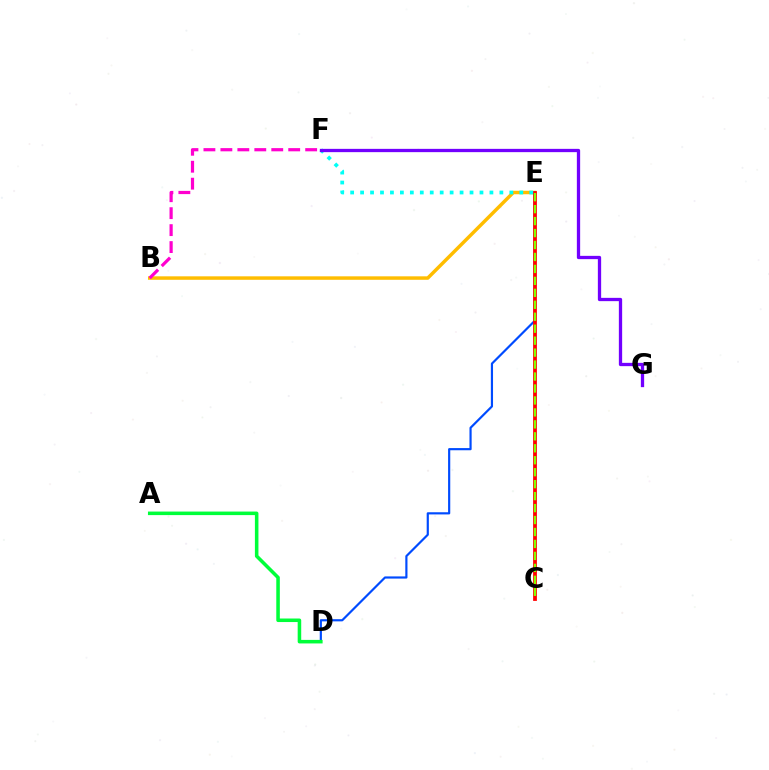{('B', 'E'): [{'color': '#ffbd00', 'line_style': 'solid', 'thickness': 2.5}], ('D', 'E'): [{'color': '#004bff', 'line_style': 'solid', 'thickness': 1.57}], ('A', 'D'): [{'color': '#00ff39', 'line_style': 'solid', 'thickness': 2.55}], ('C', 'E'): [{'color': '#ff0000', 'line_style': 'solid', 'thickness': 2.72}, {'color': '#84ff00', 'line_style': 'dashed', 'thickness': 1.62}], ('E', 'F'): [{'color': '#00fff6', 'line_style': 'dotted', 'thickness': 2.7}], ('F', 'G'): [{'color': '#7200ff', 'line_style': 'solid', 'thickness': 2.37}], ('B', 'F'): [{'color': '#ff00cf', 'line_style': 'dashed', 'thickness': 2.3}]}